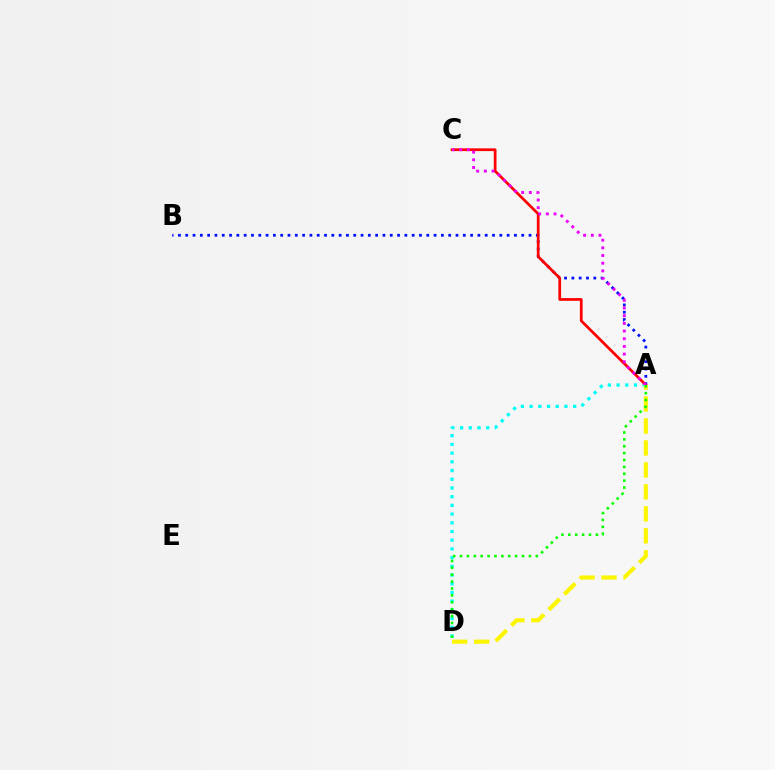{('A', 'D'): [{'color': '#00fff6', 'line_style': 'dotted', 'thickness': 2.37}, {'color': '#fcf500', 'line_style': 'dashed', 'thickness': 2.98}, {'color': '#08ff00', 'line_style': 'dotted', 'thickness': 1.87}], ('A', 'B'): [{'color': '#0010ff', 'line_style': 'dotted', 'thickness': 1.98}], ('A', 'C'): [{'color': '#ff0000', 'line_style': 'solid', 'thickness': 1.96}, {'color': '#ee00ff', 'line_style': 'dotted', 'thickness': 2.09}]}